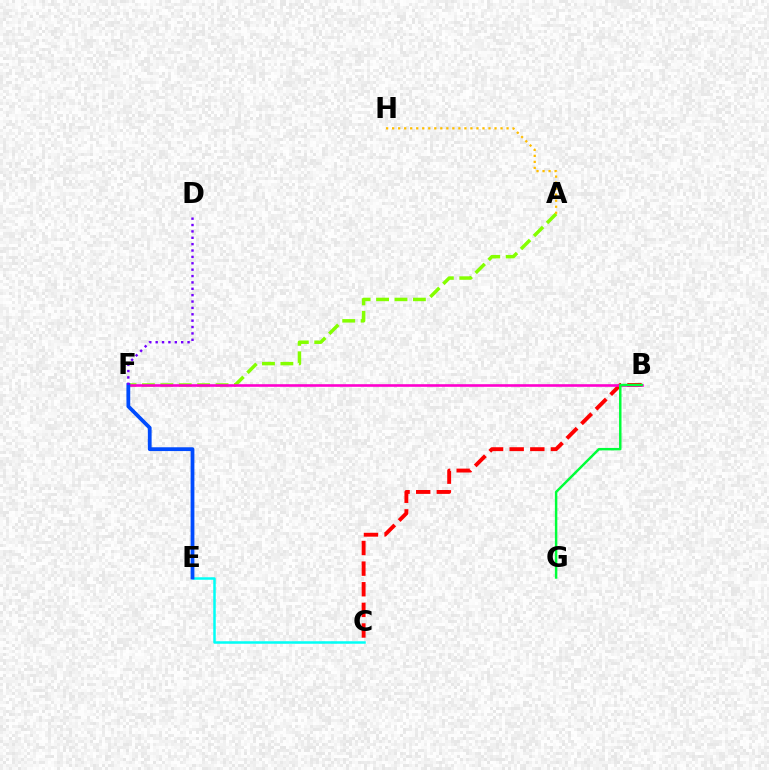{('A', 'F'): [{'color': '#84ff00', 'line_style': 'dashed', 'thickness': 2.5}], ('B', 'C'): [{'color': '#ff0000', 'line_style': 'dashed', 'thickness': 2.8}], ('A', 'H'): [{'color': '#ffbd00', 'line_style': 'dotted', 'thickness': 1.64}], ('B', 'F'): [{'color': '#ff00cf', 'line_style': 'solid', 'thickness': 1.89}], ('C', 'E'): [{'color': '#00fff6', 'line_style': 'solid', 'thickness': 1.8}], ('B', 'G'): [{'color': '#00ff39', 'line_style': 'solid', 'thickness': 1.77}], ('E', 'F'): [{'color': '#004bff', 'line_style': 'solid', 'thickness': 2.73}], ('D', 'F'): [{'color': '#7200ff', 'line_style': 'dotted', 'thickness': 1.73}]}